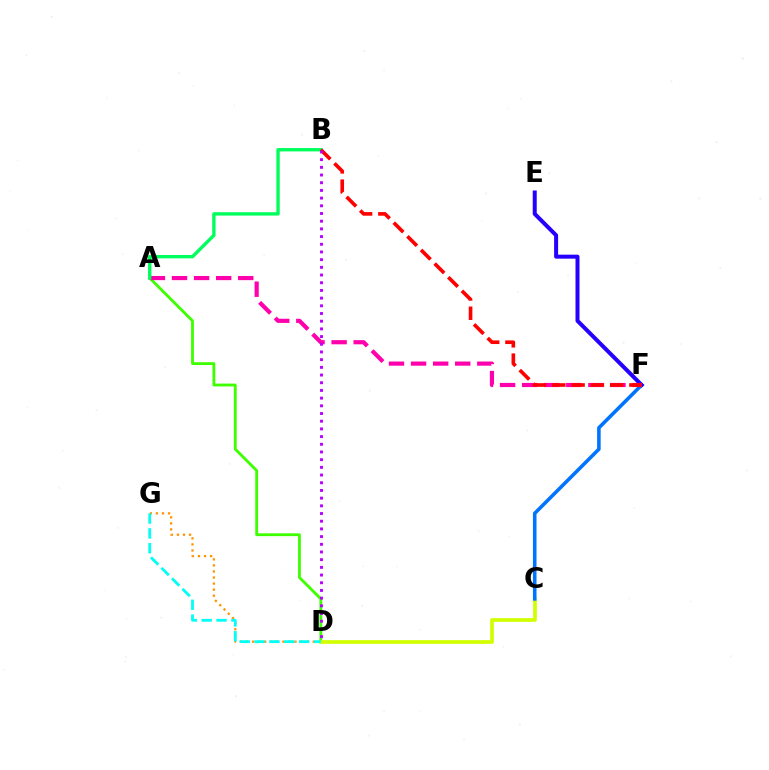{('A', 'D'): [{'color': '#3dff00', 'line_style': 'solid', 'thickness': 2.03}], ('D', 'G'): [{'color': '#ff9400', 'line_style': 'dotted', 'thickness': 1.65}, {'color': '#00fff6', 'line_style': 'dashed', 'thickness': 2.02}], ('C', 'D'): [{'color': '#d1ff00', 'line_style': 'solid', 'thickness': 2.67}], ('C', 'F'): [{'color': '#0074ff', 'line_style': 'solid', 'thickness': 2.57}], ('E', 'F'): [{'color': '#2500ff', 'line_style': 'solid', 'thickness': 2.88}], ('A', 'F'): [{'color': '#ff00ac', 'line_style': 'dashed', 'thickness': 3.0}], ('A', 'B'): [{'color': '#00ff5c', 'line_style': 'solid', 'thickness': 2.42}], ('B', 'F'): [{'color': '#ff0000', 'line_style': 'dashed', 'thickness': 2.62}], ('B', 'D'): [{'color': '#b900ff', 'line_style': 'dotted', 'thickness': 2.09}]}